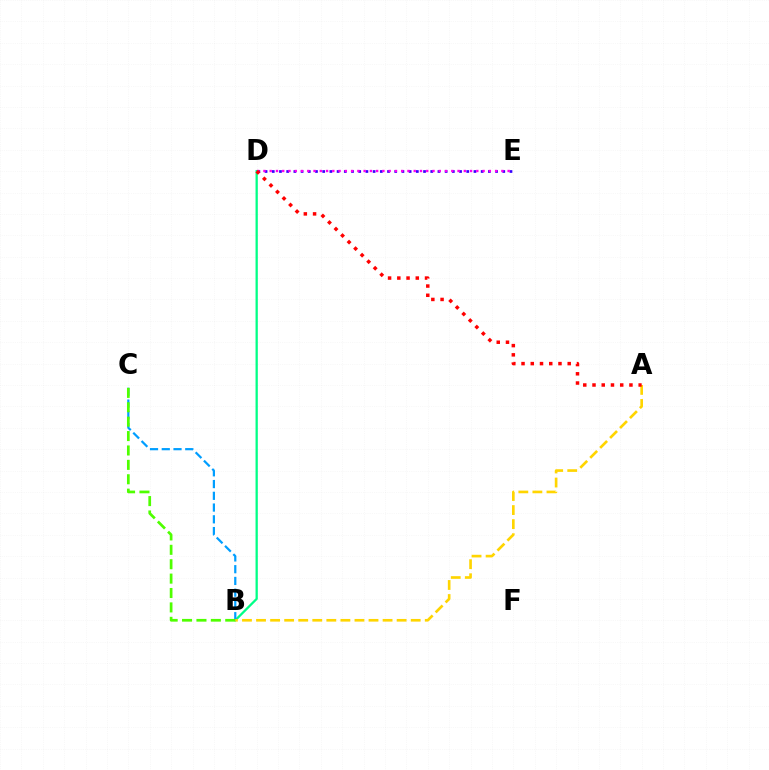{('B', 'D'): [{'color': '#00ff86', 'line_style': 'solid', 'thickness': 1.64}], ('B', 'C'): [{'color': '#009eff', 'line_style': 'dashed', 'thickness': 1.6}, {'color': '#4fff00', 'line_style': 'dashed', 'thickness': 1.96}], ('A', 'B'): [{'color': '#ffd500', 'line_style': 'dashed', 'thickness': 1.91}], ('D', 'E'): [{'color': '#3700ff', 'line_style': 'dotted', 'thickness': 1.96}, {'color': '#ff00ed', 'line_style': 'dotted', 'thickness': 1.7}], ('A', 'D'): [{'color': '#ff0000', 'line_style': 'dotted', 'thickness': 2.51}]}